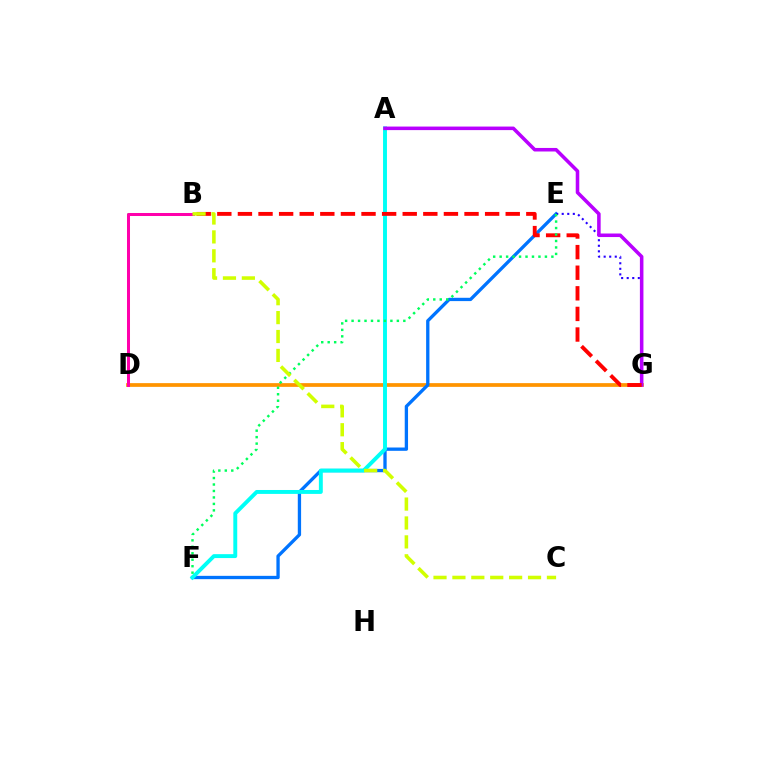{('D', 'G'): [{'color': '#ff9400', 'line_style': 'solid', 'thickness': 2.69}], ('E', 'F'): [{'color': '#0074ff', 'line_style': 'solid', 'thickness': 2.38}, {'color': '#00ff5c', 'line_style': 'dotted', 'thickness': 1.76}], ('E', 'G'): [{'color': '#2500ff', 'line_style': 'dotted', 'thickness': 1.51}], ('A', 'F'): [{'color': '#00fff6', 'line_style': 'solid', 'thickness': 2.82}], ('B', 'D'): [{'color': '#3dff00', 'line_style': 'dashed', 'thickness': 2.07}, {'color': '#ff00ac', 'line_style': 'solid', 'thickness': 2.17}], ('A', 'G'): [{'color': '#b900ff', 'line_style': 'solid', 'thickness': 2.55}], ('B', 'G'): [{'color': '#ff0000', 'line_style': 'dashed', 'thickness': 2.8}], ('B', 'C'): [{'color': '#d1ff00', 'line_style': 'dashed', 'thickness': 2.57}]}